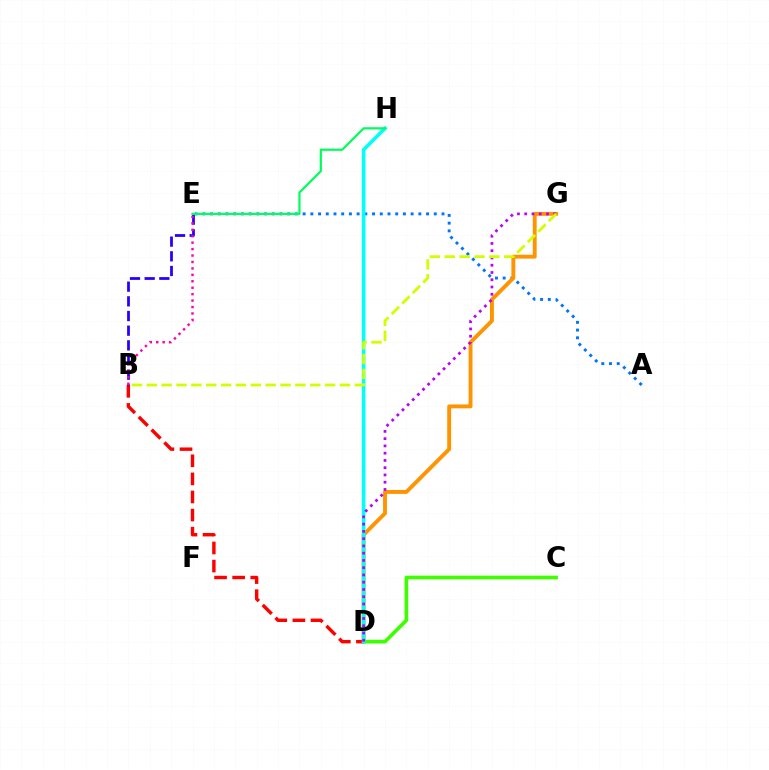{('A', 'E'): [{'color': '#0074ff', 'line_style': 'dotted', 'thickness': 2.1}], ('D', 'G'): [{'color': '#ff9400', 'line_style': 'solid', 'thickness': 2.79}, {'color': '#b900ff', 'line_style': 'dotted', 'thickness': 1.97}], ('C', 'D'): [{'color': '#3dff00', 'line_style': 'solid', 'thickness': 2.63}], ('B', 'D'): [{'color': '#ff0000', 'line_style': 'dashed', 'thickness': 2.46}], ('B', 'E'): [{'color': '#2500ff', 'line_style': 'dashed', 'thickness': 1.99}, {'color': '#ff00ac', 'line_style': 'dotted', 'thickness': 1.75}], ('D', 'H'): [{'color': '#00fff6', 'line_style': 'solid', 'thickness': 2.59}], ('B', 'G'): [{'color': '#d1ff00', 'line_style': 'dashed', 'thickness': 2.02}], ('E', 'H'): [{'color': '#00ff5c', 'line_style': 'solid', 'thickness': 1.6}]}